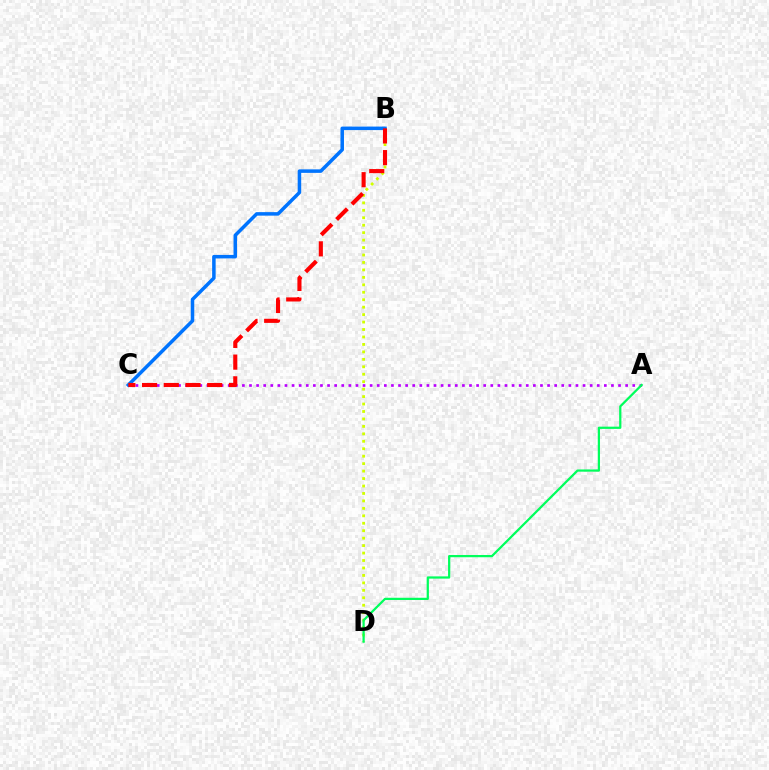{('A', 'C'): [{'color': '#b900ff', 'line_style': 'dotted', 'thickness': 1.93}], ('B', 'D'): [{'color': '#d1ff00', 'line_style': 'dotted', 'thickness': 2.02}], ('B', 'C'): [{'color': '#0074ff', 'line_style': 'solid', 'thickness': 2.53}, {'color': '#ff0000', 'line_style': 'dashed', 'thickness': 2.95}], ('A', 'D'): [{'color': '#00ff5c', 'line_style': 'solid', 'thickness': 1.61}]}